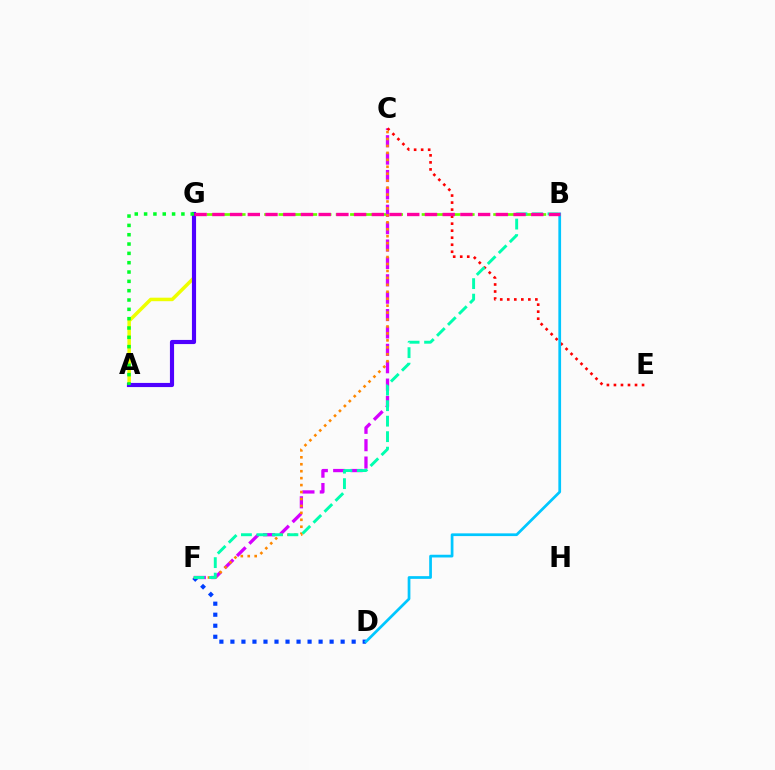{('A', 'G'): [{'color': '#eeff00', 'line_style': 'solid', 'thickness': 2.53}, {'color': '#4f00ff', 'line_style': 'solid', 'thickness': 2.99}, {'color': '#00ff27', 'line_style': 'dotted', 'thickness': 2.53}], ('B', 'G'): [{'color': '#66ff00', 'line_style': 'dashed', 'thickness': 1.94}, {'color': '#ff00a0', 'line_style': 'dashed', 'thickness': 2.41}], ('C', 'F'): [{'color': '#d600ff', 'line_style': 'dashed', 'thickness': 2.36}, {'color': '#ff8800', 'line_style': 'dotted', 'thickness': 1.89}], ('C', 'E'): [{'color': '#ff0000', 'line_style': 'dotted', 'thickness': 1.91}], ('D', 'F'): [{'color': '#003fff', 'line_style': 'dotted', 'thickness': 2.99}], ('B', 'F'): [{'color': '#00ffaf', 'line_style': 'dashed', 'thickness': 2.1}], ('B', 'D'): [{'color': '#00c7ff', 'line_style': 'solid', 'thickness': 1.96}]}